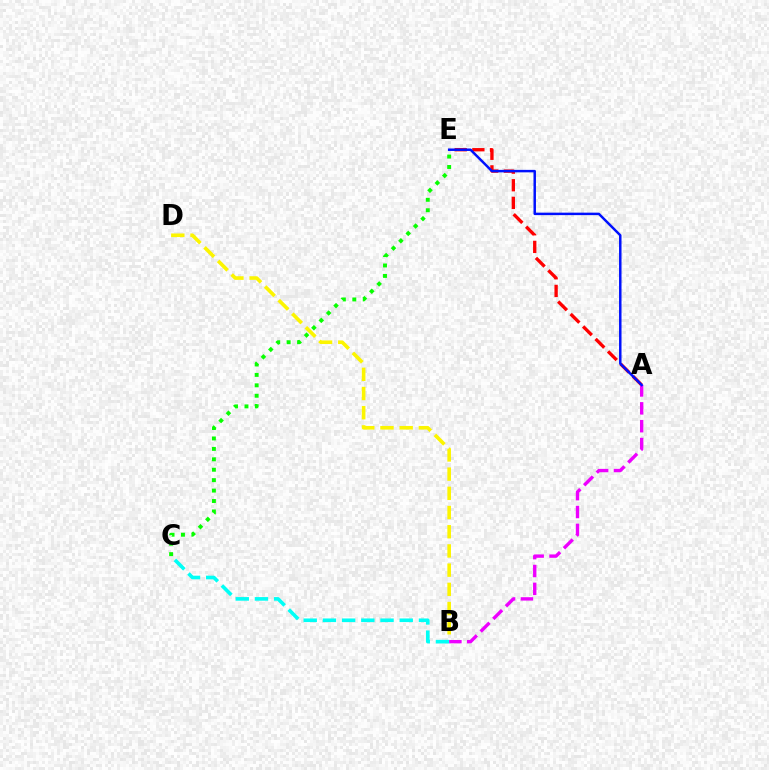{('A', 'E'): [{'color': '#ff0000', 'line_style': 'dashed', 'thickness': 2.39}, {'color': '#0010ff', 'line_style': 'solid', 'thickness': 1.78}], ('B', 'D'): [{'color': '#fcf500', 'line_style': 'dashed', 'thickness': 2.61}], ('C', 'E'): [{'color': '#08ff00', 'line_style': 'dotted', 'thickness': 2.83}], ('B', 'C'): [{'color': '#00fff6', 'line_style': 'dashed', 'thickness': 2.61}], ('A', 'B'): [{'color': '#ee00ff', 'line_style': 'dashed', 'thickness': 2.42}]}